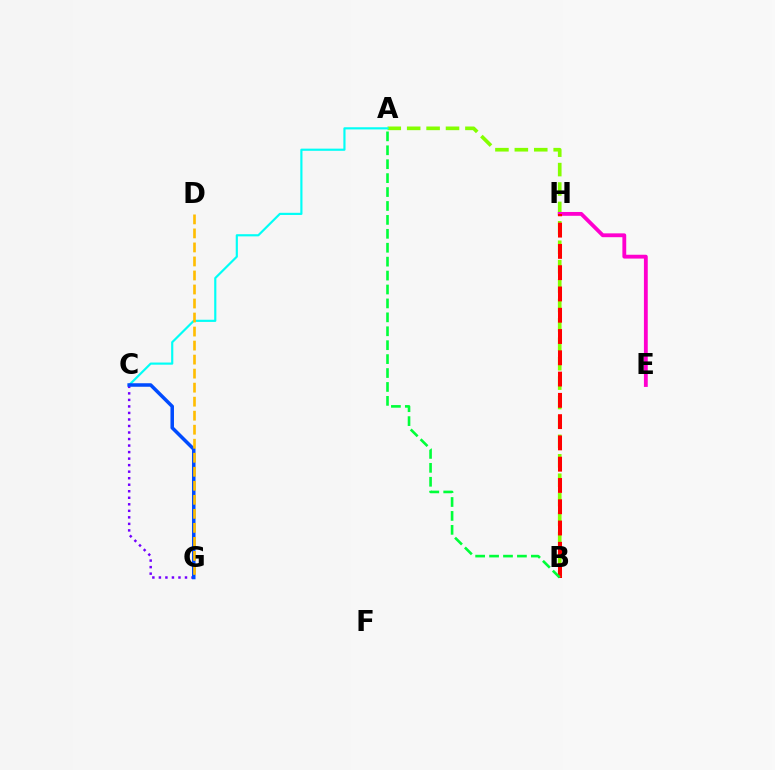{('C', 'G'): [{'color': '#7200ff', 'line_style': 'dotted', 'thickness': 1.77}, {'color': '#004bff', 'line_style': 'solid', 'thickness': 2.53}], ('A', 'B'): [{'color': '#84ff00', 'line_style': 'dashed', 'thickness': 2.64}, {'color': '#00ff39', 'line_style': 'dashed', 'thickness': 1.89}], ('A', 'C'): [{'color': '#00fff6', 'line_style': 'solid', 'thickness': 1.56}], ('E', 'H'): [{'color': '#ff00cf', 'line_style': 'solid', 'thickness': 2.76}], ('D', 'G'): [{'color': '#ffbd00', 'line_style': 'dashed', 'thickness': 1.9}], ('B', 'H'): [{'color': '#ff0000', 'line_style': 'dashed', 'thickness': 2.89}]}